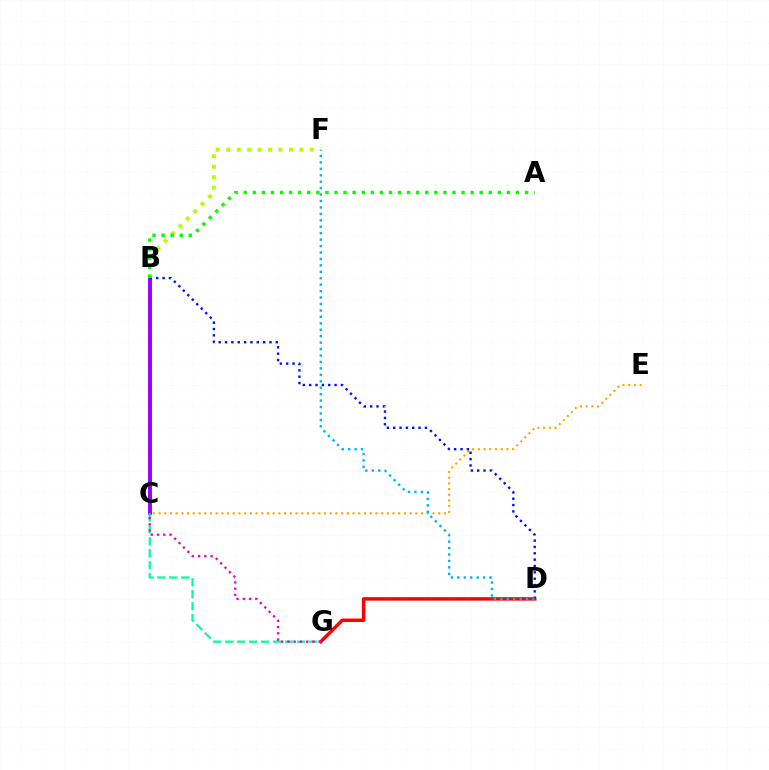{('D', 'G'): [{'color': '#ff0000', 'line_style': 'solid', 'thickness': 2.49}], ('B', 'C'): [{'color': '#9b00ff', 'line_style': 'solid', 'thickness': 2.83}], ('C', 'G'): [{'color': '#00ff9d', 'line_style': 'dashed', 'thickness': 1.62}, {'color': '#ff00bd', 'line_style': 'dotted', 'thickness': 1.7}], ('C', 'E'): [{'color': '#ffa500', 'line_style': 'dotted', 'thickness': 1.55}], ('B', 'D'): [{'color': '#0010ff', 'line_style': 'dotted', 'thickness': 1.72}], ('B', 'F'): [{'color': '#b3ff00', 'line_style': 'dotted', 'thickness': 2.84}], ('A', 'B'): [{'color': '#08ff00', 'line_style': 'dotted', 'thickness': 2.47}], ('D', 'F'): [{'color': '#00b5ff', 'line_style': 'dotted', 'thickness': 1.75}]}